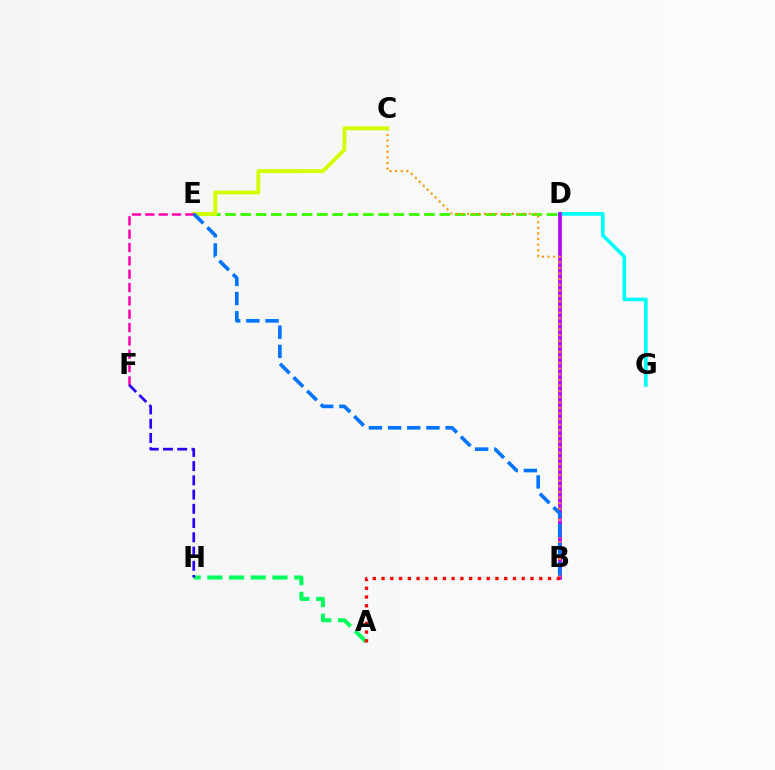{('D', 'E'): [{'color': '#3dff00', 'line_style': 'dashed', 'thickness': 2.08}], ('A', 'H'): [{'color': '#00ff5c', 'line_style': 'dashed', 'thickness': 2.94}], ('D', 'G'): [{'color': '#00fff6', 'line_style': 'solid', 'thickness': 2.64}], ('B', 'D'): [{'color': '#b900ff', 'line_style': 'solid', 'thickness': 2.62}], ('B', 'C'): [{'color': '#ff9400', 'line_style': 'dotted', 'thickness': 1.52}], ('C', 'E'): [{'color': '#d1ff00', 'line_style': 'solid', 'thickness': 2.81}], ('A', 'B'): [{'color': '#ff0000', 'line_style': 'dotted', 'thickness': 2.38}], ('E', 'F'): [{'color': '#ff00ac', 'line_style': 'dashed', 'thickness': 1.81}], ('B', 'E'): [{'color': '#0074ff', 'line_style': 'dashed', 'thickness': 2.61}], ('F', 'H'): [{'color': '#2500ff', 'line_style': 'dashed', 'thickness': 1.93}]}